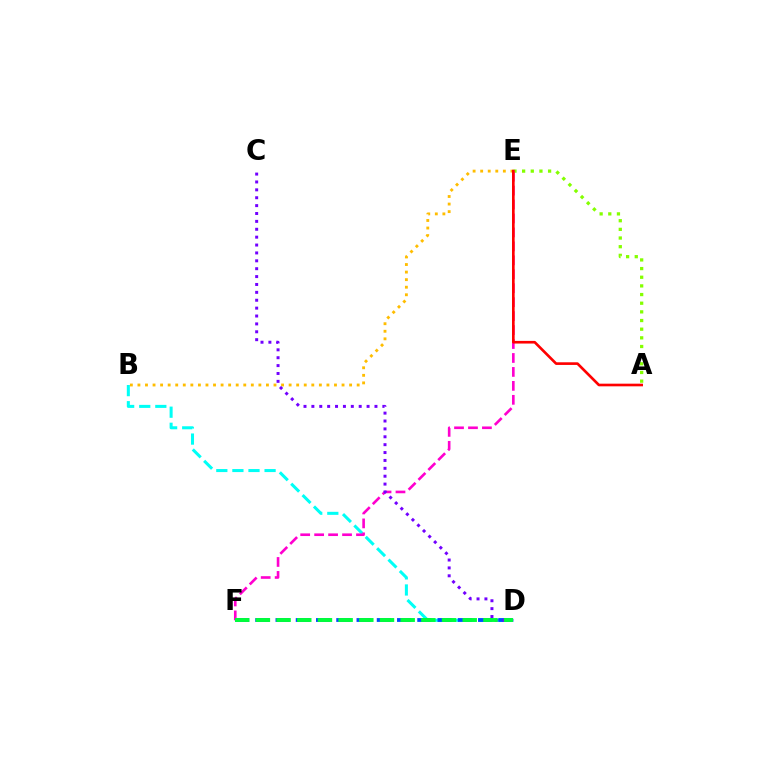{('B', 'D'): [{'color': '#00fff6', 'line_style': 'dashed', 'thickness': 2.19}], ('D', 'F'): [{'color': '#004bff', 'line_style': 'dashed', 'thickness': 2.75}, {'color': '#00ff39', 'line_style': 'dashed', 'thickness': 2.81}], ('A', 'E'): [{'color': '#84ff00', 'line_style': 'dotted', 'thickness': 2.35}, {'color': '#ff0000', 'line_style': 'solid', 'thickness': 1.91}], ('B', 'E'): [{'color': '#ffbd00', 'line_style': 'dotted', 'thickness': 2.05}], ('E', 'F'): [{'color': '#ff00cf', 'line_style': 'dashed', 'thickness': 1.89}], ('C', 'D'): [{'color': '#7200ff', 'line_style': 'dotted', 'thickness': 2.14}]}